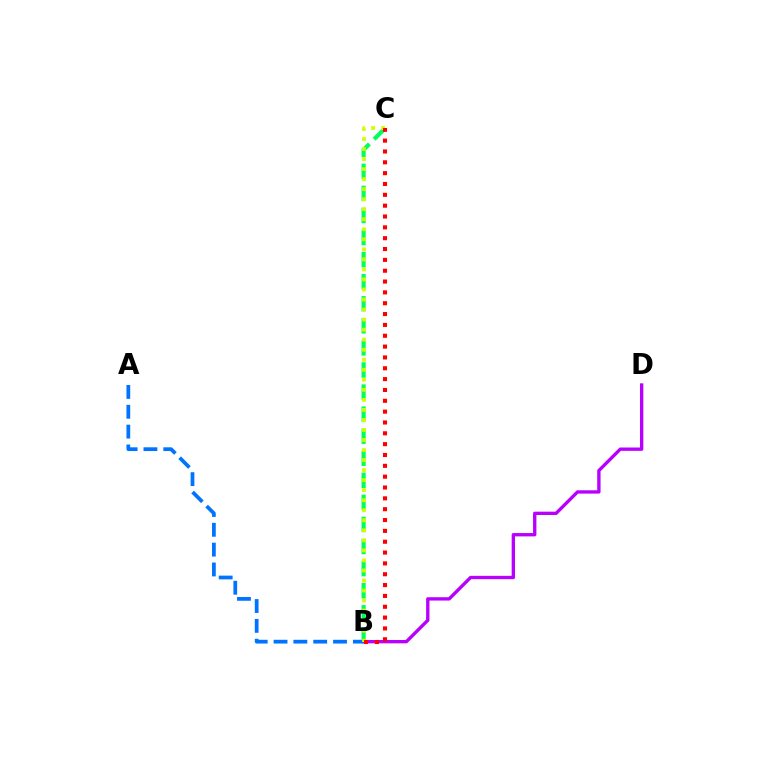{('B', 'D'): [{'color': '#b900ff', 'line_style': 'solid', 'thickness': 2.41}], ('B', 'C'): [{'color': '#00ff5c', 'line_style': 'dashed', 'thickness': 3.0}, {'color': '#d1ff00', 'line_style': 'dotted', 'thickness': 2.73}, {'color': '#ff0000', 'line_style': 'dotted', 'thickness': 2.95}], ('A', 'B'): [{'color': '#0074ff', 'line_style': 'dashed', 'thickness': 2.69}]}